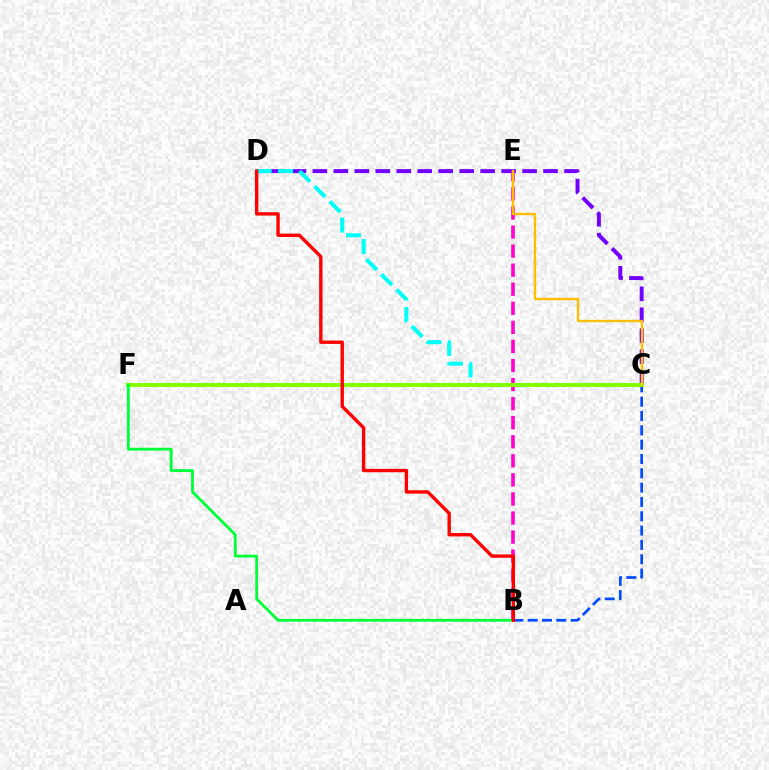{('C', 'D'): [{'color': '#7200ff', 'line_style': 'dashed', 'thickness': 2.85}, {'color': '#00fff6', 'line_style': 'dashed', 'thickness': 2.91}], ('B', 'C'): [{'color': '#004bff', 'line_style': 'dashed', 'thickness': 1.95}], ('B', 'E'): [{'color': '#ff00cf', 'line_style': 'dashed', 'thickness': 2.59}], ('C', 'F'): [{'color': '#84ff00', 'line_style': 'solid', 'thickness': 2.85}], ('B', 'F'): [{'color': '#00ff39', 'line_style': 'solid', 'thickness': 2.03}], ('B', 'D'): [{'color': '#ff0000', 'line_style': 'solid', 'thickness': 2.43}], ('C', 'E'): [{'color': '#ffbd00', 'line_style': 'solid', 'thickness': 1.69}]}